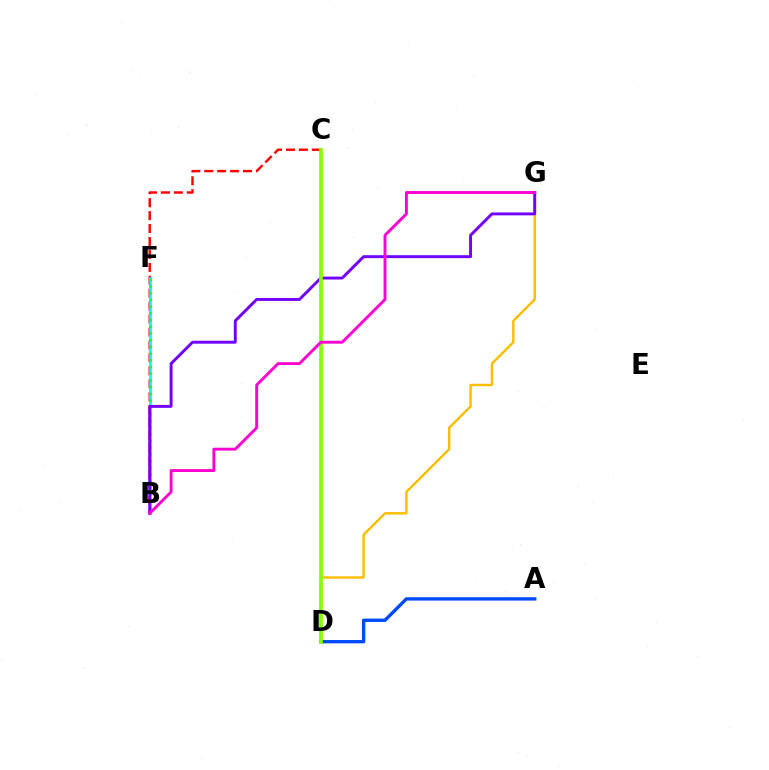{('B', 'C'): [{'color': '#ff0000', 'line_style': 'dashed', 'thickness': 1.76}], ('A', 'D'): [{'color': '#004bff', 'line_style': 'solid', 'thickness': 2.41}], ('B', 'F'): [{'color': '#00fff6', 'line_style': 'solid', 'thickness': 1.92}, {'color': '#00ff39', 'line_style': 'dotted', 'thickness': 1.83}], ('D', 'G'): [{'color': '#ffbd00', 'line_style': 'solid', 'thickness': 1.75}], ('B', 'G'): [{'color': '#7200ff', 'line_style': 'solid', 'thickness': 2.1}, {'color': '#ff00cf', 'line_style': 'solid', 'thickness': 2.08}], ('C', 'D'): [{'color': '#84ff00', 'line_style': 'solid', 'thickness': 2.65}]}